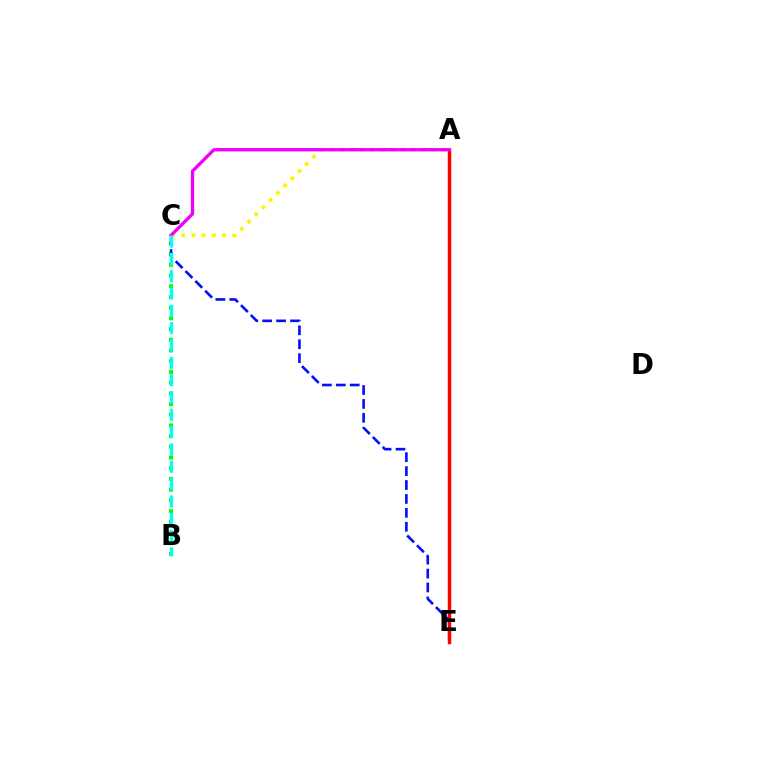{('B', 'C'): [{'color': '#08ff00', 'line_style': 'dotted', 'thickness': 2.91}, {'color': '#00fff6', 'line_style': 'dashed', 'thickness': 2.35}], ('C', 'E'): [{'color': '#0010ff', 'line_style': 'dashed', 'thickness': 1.89}], ('A', 'E'): [{'color': '#ff0000', 'line_style': 'solid', 'thickness': 2.48}], ('A', 'C'): [{'color': '#fcf500', 'line_style': 'dotted', 'thickness': 2.77}, {'color': '#ee00ff', 'line_style': 'solid', 'thickness': 2.37}]}